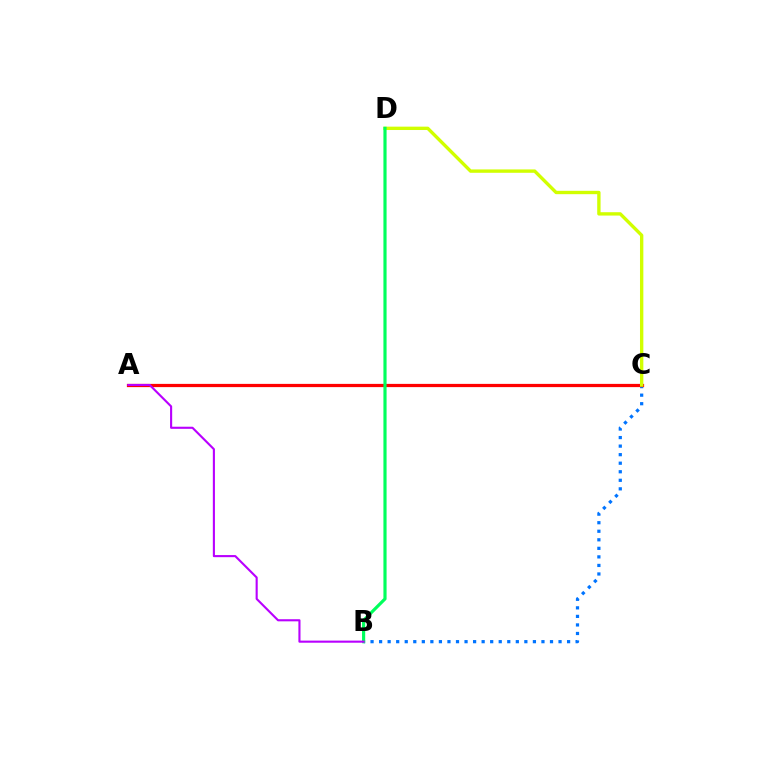{('B', 'C'): [{'color': '#0074ff', 'line_style': 'dotted', 'thickness': 2.32}], ('A', 'C'): [{'color': '#ff0000', 'line_style': 'solid', 'thickness': 2.33}], ('C', 'D'): [{'color': '#d1ff00', 'line_style': 'solid', 'thickness': 2.42}], ('B', 'D'): [{'color': '#00ff5c', 'line_style': 'solid', 'thickness': 2.28}], ('A', 'B'): [{'color': '#b900ff', 'line_style': 'solid', 'thickness': 1.52}]}